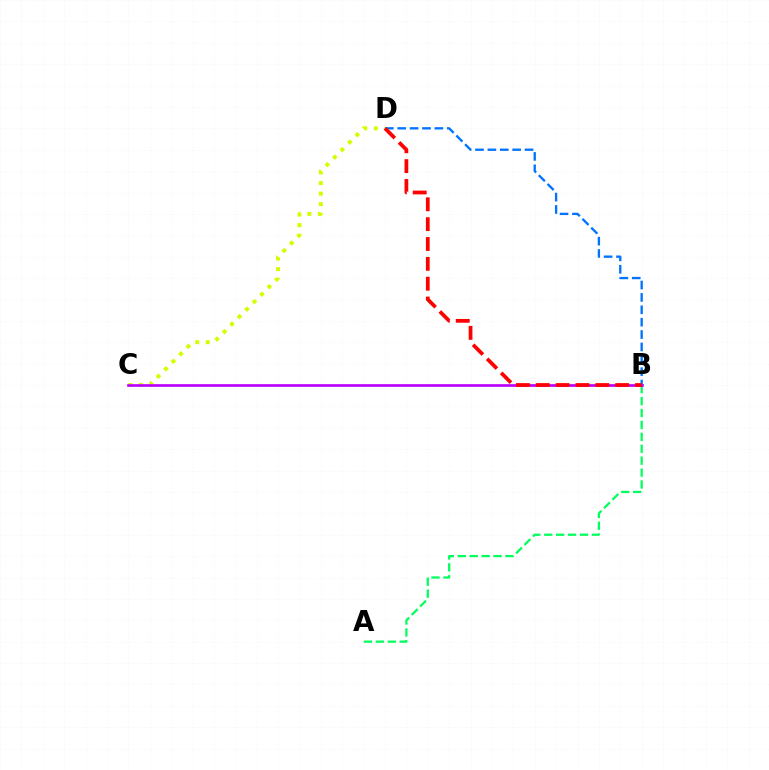{('B', 'D'): [{'color': '#0074ff', 'line_style': 'dashed', 'thickness': 1.68}, {'color': '#ff0000', 'line_style': 'dashed', 'thickness': 2.7}], ('A', 'B'): [{'color': '#00ff5c', 'line_style': 'dashed', 'thickness': 1.62}], ('C', 'D'): [{'color': '#d1ff00', 'line_style': 'dotted', 'thickness': 2.87}], ('B', 'C'): [{'color': '#b900ff', 'line_style': 'solid', 'thickness': 1.93}]}